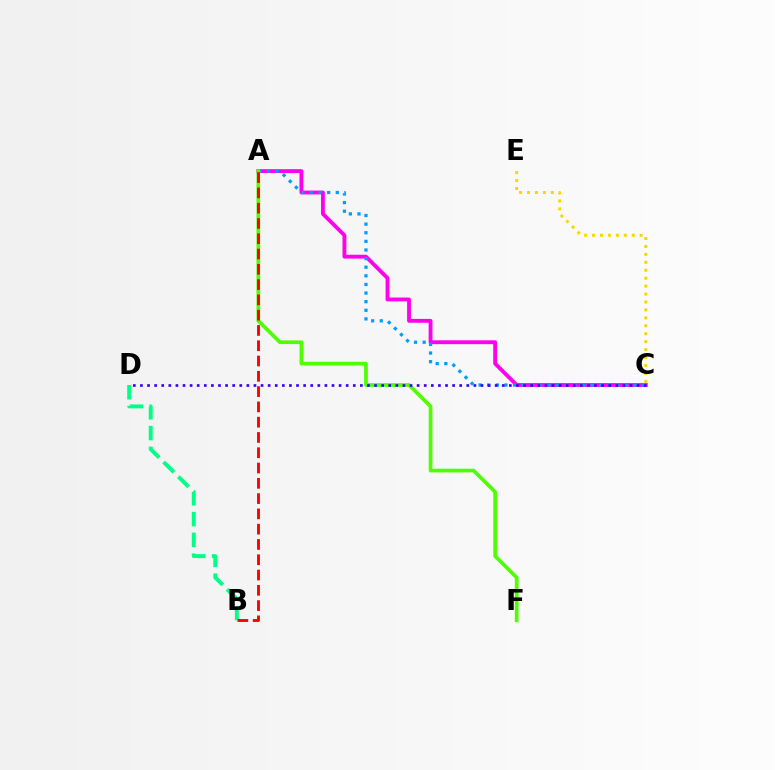{('A', 'C'): [{'color': '#ff00ed', 'line_style': 'solid', 'thickness': 2.77}, {'color': '#009eff', 'line_style': 'dotted', 'thickness': 2.34}], ('A', 'F'): [{'color': '#4fff00', 'line_style': 'solid', 'thickness': 2.66}], ('C', 'E'): [{'color': '#ffd500', 'line_style': 'dotted', 'thickness': 2.16}], ('B', 'D'): [{'color': '#00ff86', 'line_style': 'dashed', 'thickness': 2.82}], ('C', 'D'): [{'color': '#3700ff', 'line_style': 'dotted', 'thickness': 1.93}], ('A', 'B'): [{'color': '#ff0000', 'line_style': 'dashed', 'thickness': 2.08}]}